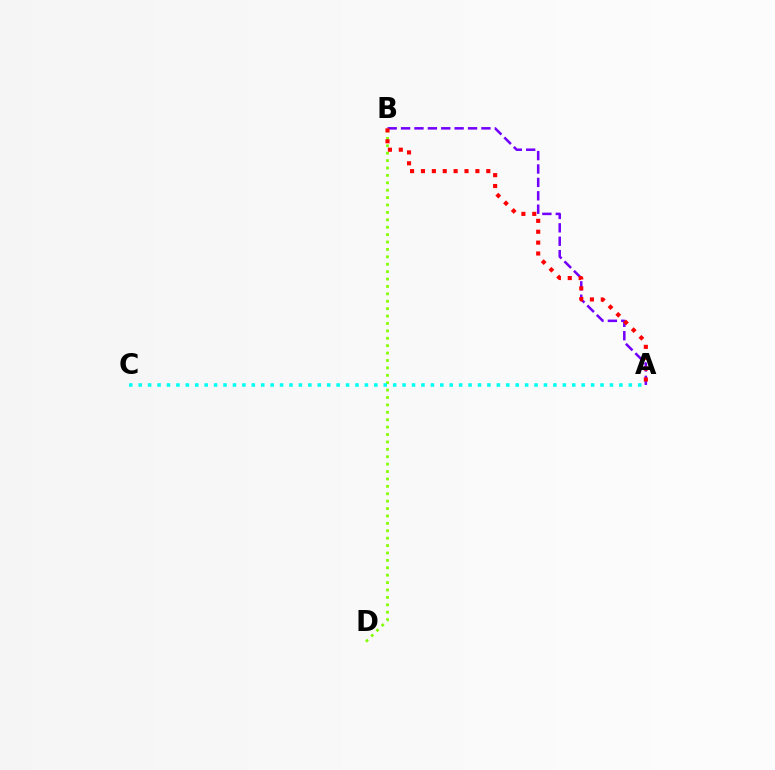{('A', 'B'): [{'color': '#7200ff', 'line_style': 'dashed', 'thickness': 1.82}, {'color': '#ff0000', 'line_style': 'dotted', 'thickness': 2.96}], ('B', 'D'): [{'color': '#84ff00', 'line_style': 'dotted', 'thickness': 2.01}], ('A', 'C'): [{'color': '#00fff6', 'line_style': 'dotted', 'thickness': 2.56}]}